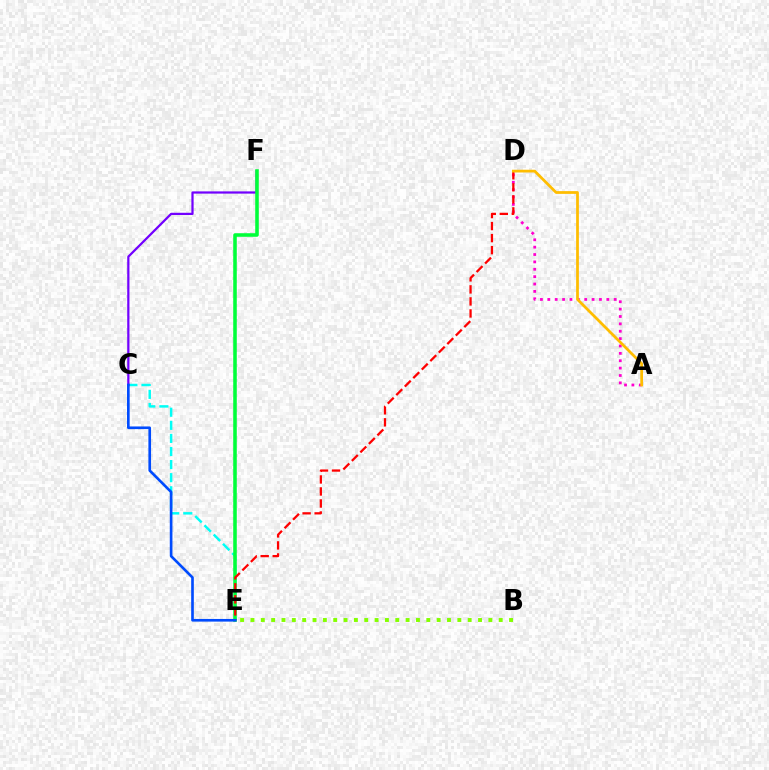{('C', 'E'): [{'color': '#00fff6', 'line_style': 'dashed', 'thickness': 1.78}, {'color': '#004bff', 'line_style': 'solid', 'thickness': 1.91}], ('C', 'F'): [{'color': '#7200ff', 'line_style': 'solid', 'thickness': 1.61}], ('A', 'D'): [{'color': '#ff00cf', 'line_style': 'dotted', 'thickness': 2.0}, {'color': '#ffbd00', 'line_style': 'solid', 'thickness': 1.98}], ('E', 'F'): [{'color': '#00ff39', 'line_style': 'solid', 'thickness': 2.56}], ('D', 'E'): [{'color': '#ff0000', 'line_style': 'dashed', 'thickness': 1.63}], ('B', 'E'): [{'color': '#84ff00', 'line_style': 'dotted', 'thickness': 2.81}]}